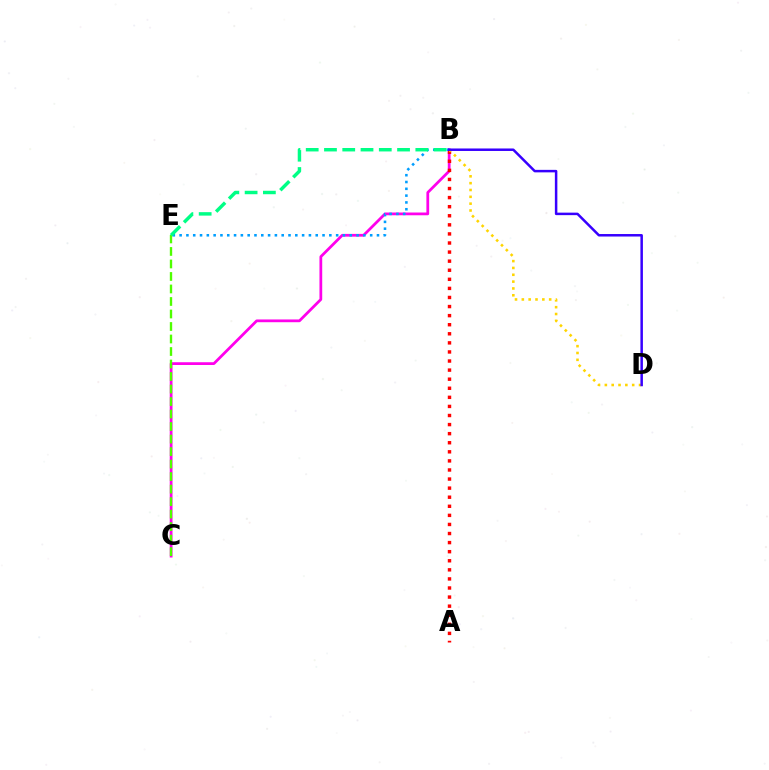{('B', 'C'): [{'color': '#ff00ed', 'line_style': 'solid', 'thickness': 1.99}], ('C', 'E'): [{'color': '#4fff00', 'line_style': 'dashed', 'thickness': 1.7}], ('A', 'B'): [{'color': '#ff0000', 'line_style': 'dotted', 'thickness': 2.47}], ('B', 'D'): [{'color': '#ffd500', 'line_style': 'dotted', 'thickness': 1.86}, {'color': '#3700ff', 'line_style': 'solid', 'thickness': 1.8}], ('B', 'E'): [{'color': '#009eff', 'line_style': 'dotted', 'thickness': 1.85}, {'color': '#00ff86', 'line_style': 'dashed', 'thickness': 2.48}]}